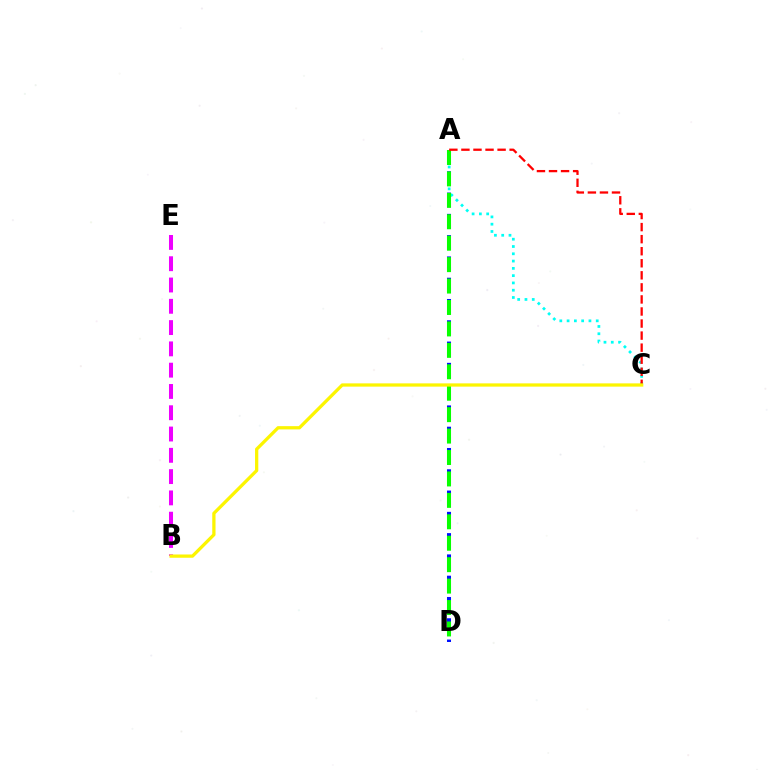{('A', 'D'): [{'color': '#0010ff', 'line_style': 'dotted', 'thickness': 2.89}, {'color': '#08ff00', 'line_style': 'dashed', 'thickness': 2.91}], ('A', 'C'): [{'color': '#00fff6', 'line_style': 'dotted', 'thickness': 1.98}, {'color': '#ff0000', 'line_style': 'dashed', 'thickness': 1.64}], ('B', 'E'): [{'color': '#ee00ff', 'line_style': 'dashed', 'thickness': 2.89}], ('B', 'C'): [{'color': '#fcf500', 'line_style': 'solid', 'thickness': 2.35}]}